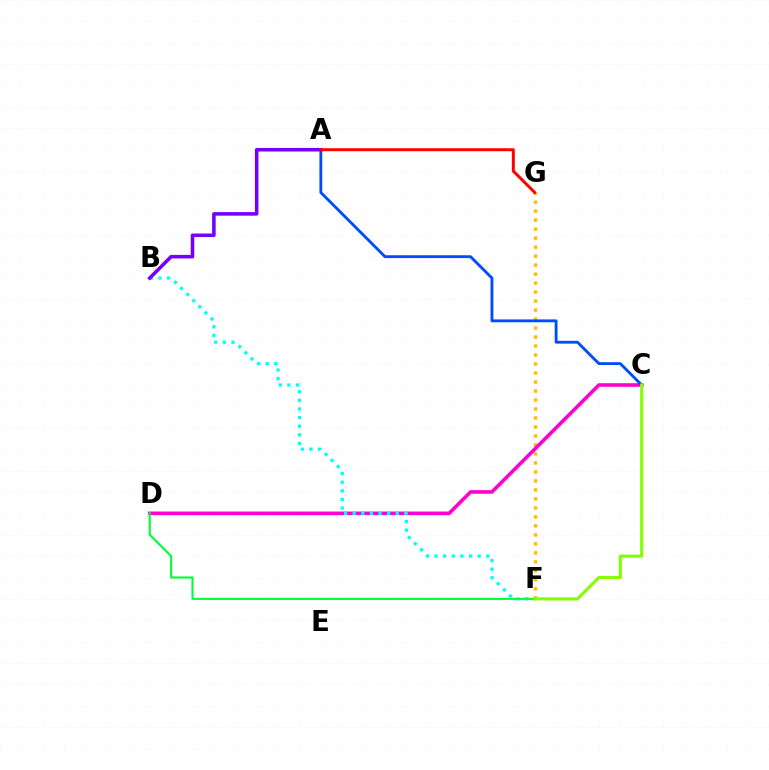{('F', 'G'): [{'color': '#ffbd00', 'line_style': 'dotted', 'thickness': 2.44}], ('C', 'D'): [{'color': '#ff00cf', 'line_style': 'solid', 'thickness': 2.59}], ('B', 'F'): [{'color': '#00fff6', 'line_style': 'dotted', 'thickness': 2.34}], ('D', 'F'): [{'color': '#00ff39', 'line_style': 'solid', 'thickness': 1.52}], ('A', 'B'): [{'color': '#7200ff', 'line_style': 'solid', 'thickness': 2.56}], ('A', 'C'): [{'color': '#004bff', 'line_style': 'solid', 'thickness': 2.04}], ('A', 'G'): [{'color': '#ff0000', 'line_style': 'solid', 'thickness': 2.13}], ('C', 'F'): [{'color': '#84ff00', 'line_style': 'solid', 'thickness': 2.23}]}